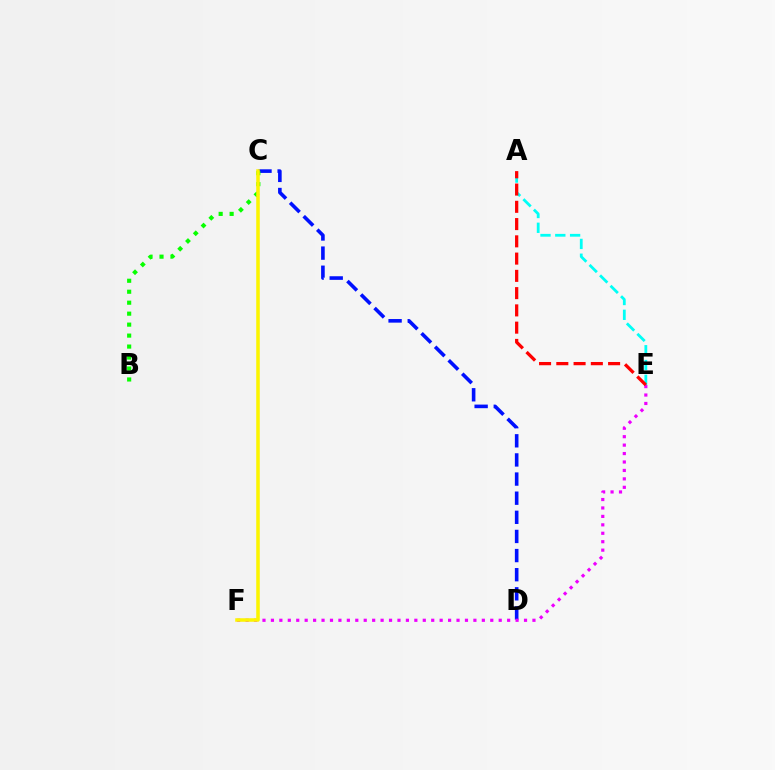{('C', 'D'): [{'color': '#0010ff', 'line_style': 'dashed', 'thickness': 2.6}], ('E', 'F'): [{'color': '#ee00ff', 'line_style': 'dotted', 'thickness': 2.29}], ('B', 'C'): [{'color': '#08ff00', 'line_style': 'dotted', 'thickness': 2.98}], ('A', 'E'): [{'color': '#00fff6', 'line_style': 'dashed', 'thickness': 2.01}, {'color': '#ff0000', 'line_style': 'dashed', 'thickness': 2.34}], ('C', 'F'): [{'color': '#fcf500', 'line_style': 'solid', 'thickness': 2.54}]}